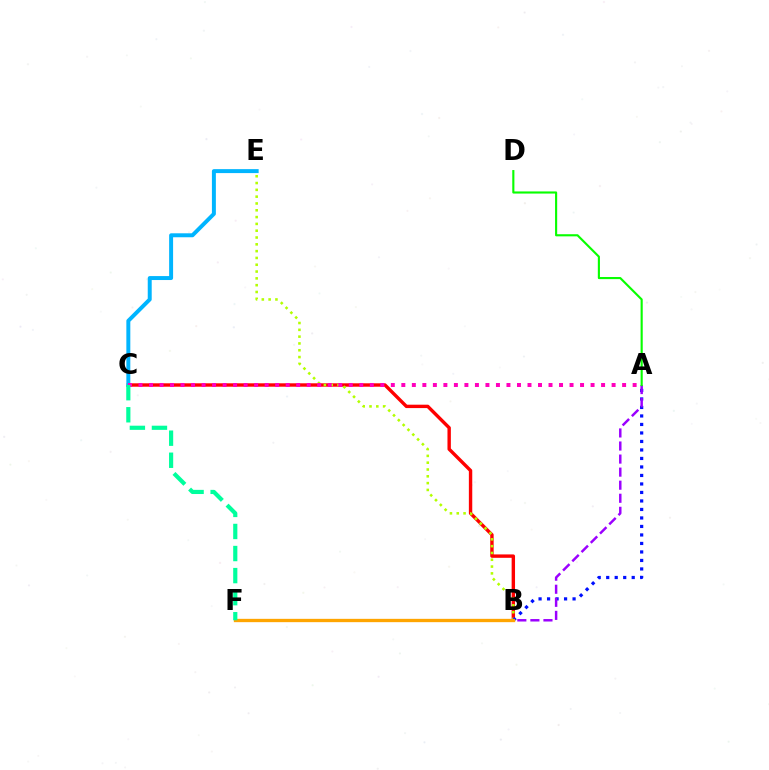{('B', 'C'): [{'color': '#ff0000', 'line_style': 'solid', 'thickness': 2.45}], ('C', 'E'): [{'color': '#00b5ff', 'line_style': 'solid', 'thickness': 2.85}], ('B', 'E'): [{'color': '#b3ff00', 'line_style': 'dotted', 'thickness': 1.85}], ('A', 'C'): [{'color': '#ff00bd', 'line_style': 'dotted', 'thickness': 2.86}], ('A', 'B'): [{'color': '#0010ff', 'line_style': 'dotted', 'thickness': 2.31}, {'color': '#9b00ff', 'line_style': 'dashed', 'thickness': 1.77}], ('B', 'F'): [{'color': '#ffa500', 'line_style': 'solid', 'thickness': 2.39}], ('A', 'D'): [{'color': '#08ff00', 'line_style': 'solid', 'thickness': 1.53}], ('C', 'F'): [{'color': '#00ff9d', 'line_style': 'dashed', 'thickness': 3.0}]}